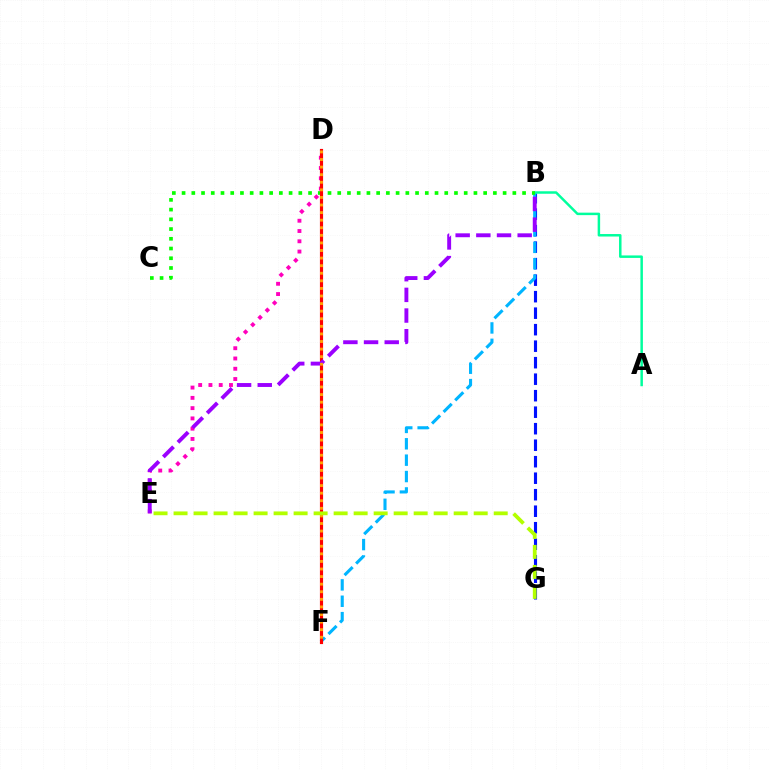{('B', 'G'): [{'color': '#0010ff', 'line_style': 'dashed', 'thickness': 2.24}], ('B', 'F'): [{'color': '#00b5ff', 'line_style': 'dashed', 'thickness': 2.23}], ('A', 'B'): [{'color': '#00ff9d', 'line_style': 'solid', 'thickness': 1.79}], ('D', 'E'): [{'color': '#ff00bd', 'line_style': 'dotted', 'thickness': 2.79}], ('B', 'C'): [{'color': '#08ff00', 'line_style': 'dotted', 'thickness': 2.64}], ('D', 'F'): [{'color': '#ff0000', 'line_style': 'solid', 'thickness': 2.27}, {'color': '#ffa500', 'line_style': 'dotted', 'thickness': 2.06}], ('B', 'E'): [{'color': '#9b00ff', 'line_style': 'dashed', 'thickness': 2.81}], ('E', 'G'): [{'color': '#b3ff00', 'line_style': 'dashed', 'thickness': 2.72}]}